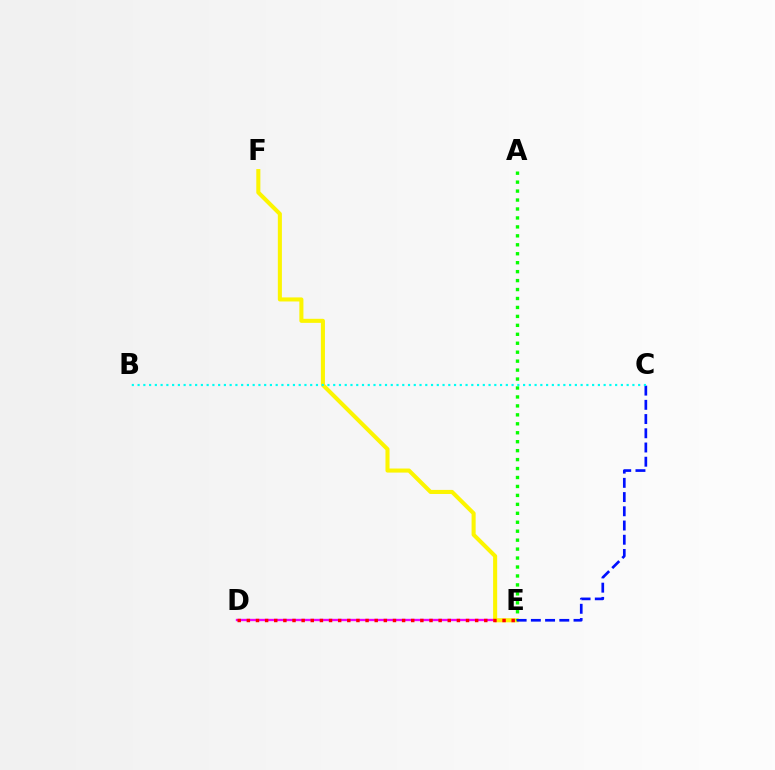{('D', 'E'): [{'color': '#ee00ff', 'line_style': 'solid', 'thickness': 1.69}, {'color': '#ff0000', 'line_style': 'dotted', 'thickness': 2.48}], ('E', 'F'): [{'color': '#fcf500', 'line_style': 'solid', 'thickness': 2.93}], ('A', 'E'): [{'color': '#08ff00', 'line_style': 'dotted', 'thickness': 2.43}], ('C', 'E'): [{'color': '#0010ff', 'line_style': 'dashed', 'thickness': 1.93}], ('B', 'C'): [{'color': '#00fff6', 'line_style': 'dotted', 'thickness': 1.56}]}